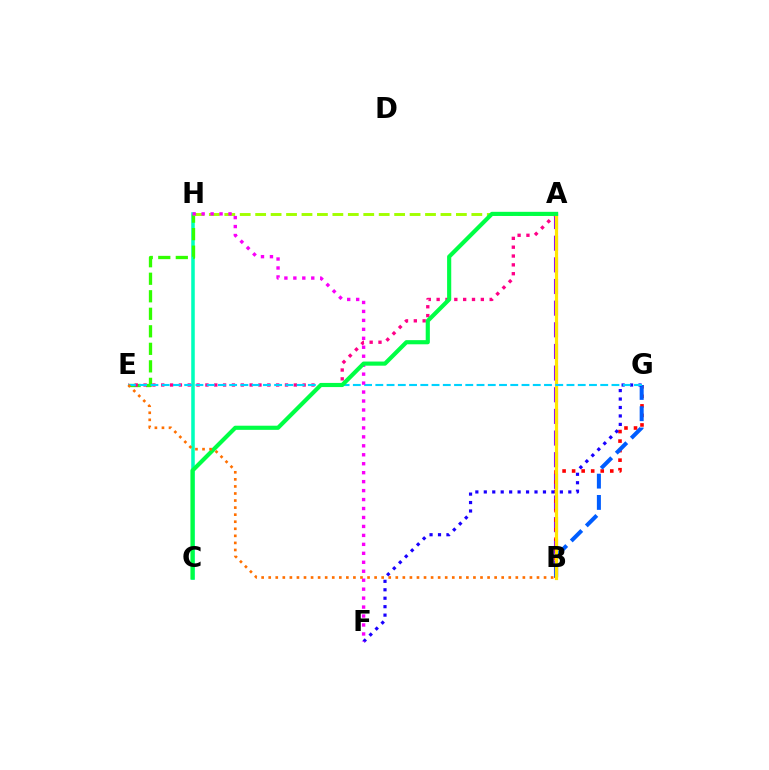{('A', 'B'): [{'color': '#8a00ff', 'line_style': 'dashed', 'thickness': 2.94}, {'color': '#ffe600', 'line_style': 'solid', 'thickness': 2.3}], ('C', 'H'): [{'color': '#00ffbb', 'line_style': 'solid', 'thickness': 2.55}], ('B', 'G'): [{'color': '#ff0000', 'line_style': 'dotted', 'thickness': 2.59}, {'color': '#005dff', 'line_style': 'dashed', 'thickness': 2.89}], ('E', 'H'): [{'color': '#31ff00', 'line_style': 'dashed', 'thickness': 2.38}], ('A', 'E'): [{'color': '#ff0088', 'line_style': 'dotted', 'thickness': 2.4}], ('F', 'G'): [{'color': '#1900ff', 'line_style': 'dotted', 'thickness': 2.3}], ('A', 'H'): [{'color': '#a2ff00', 'line_style': 'dashed', 'thickness': 2.1}], ('E', 'G'): [{'color': '#00d3ff', 'line_style': 'dashed', 'thickness': 1.53}], ('F', 'H'): [{'color': '#fa00f9', 'line_style': 'dotted', 'thickness': 2.43}], ('A', 'C'): [{'color': '#00ff45', 'line_style': 'solid', 'thickness': 2.98}], ('B', 'E'): [{'color': '#ff7000', 'line_style': 'dotted', 'thickness': 1.92}]}